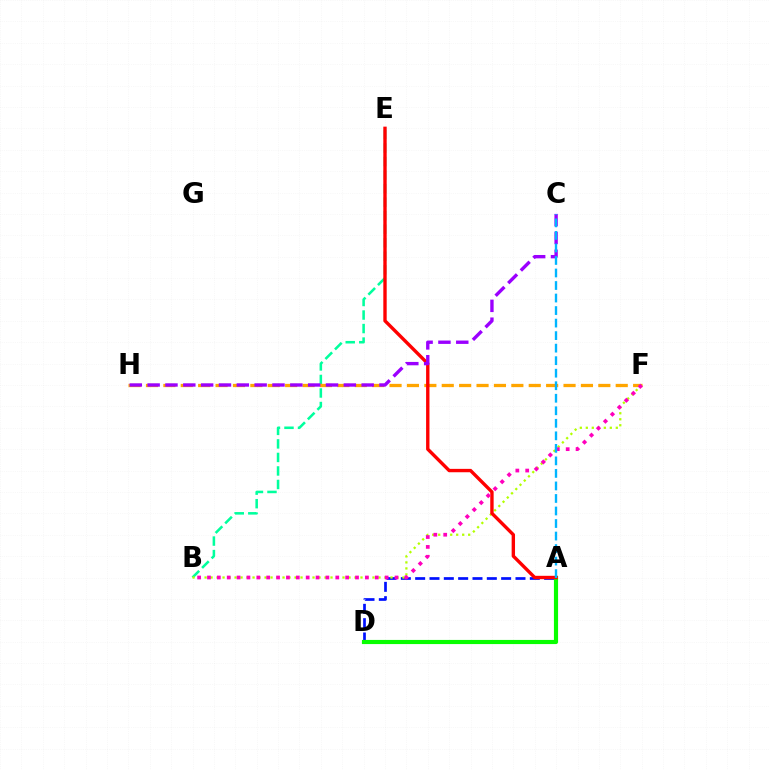{('A', 'D'): [{'color': '#0010ff', 'line_style': 'dashed', 'thickness': 1.95}, {'color': '#08ff00', 'line_style': 'solid', 'thickness': 2.99}], ('B', 'E'): [{'color': '#00ff9d', 'line_style': 'dashed', 'thickness': 1.84}], ('F', 'H'): [{'color': '#ffa500', 'line_style': 'dashed', 'thickness': 2.36}], ('B', 'F'): [{'color': '#b3ff00', 'line_style': 'dotted', 'thickness': 1.63}, {'color': '#ff00bd', 'line_style': 'dotted', 'thickness': 2.68}], ('A', 'E'): [{'color': '#ff0000', 'line_style': 'solid', 'thickness': 2.43}], ('C', 'H'): [{'color': '#9b00ff', 'line_style': 'dashed', 'thickness': 2.42}], ('A', 'C'): [{'color': '#00b5ff', 'line_style': 'dashed', 'thickness': 1.7}]}